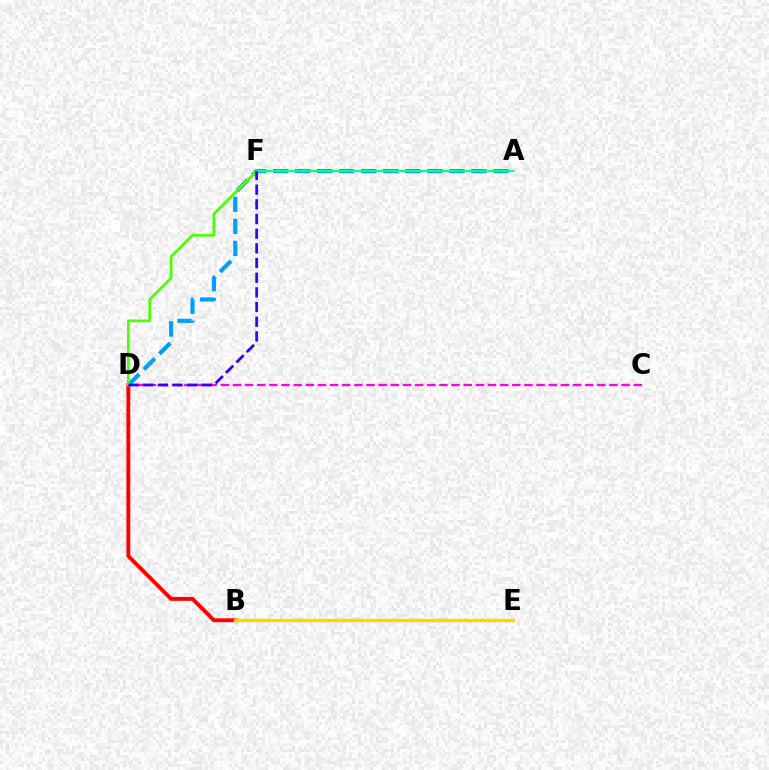{('B', 'D'): [{'color': '#ff0000', 'line_style': 'solid', 'thickness': 2.79}], ('B', 'E'): [{'color': '#ffd500', 'line_style': 'solid', 'thickness': 2.45}], ('C', 'D'): [{'color': '#ff00ed', 'line_style': 'dashed', 'thickness': 1.65}], ('A', 'D'): [{'color': '#009eff', 'line_style': 'dashed', 'thickness': 2.99}], ('D', 'F'): [{'color': '#4fff00', 'line_style': 'solid', 'thickness': 1.93}, {'color': '#3700ff', 'line_style': 'dashed', 'thickness': 1.99}], ('A', 'F'): [{'color': '#00ff86', 'line_style': 'solid', 'thickness': 1.58}]}